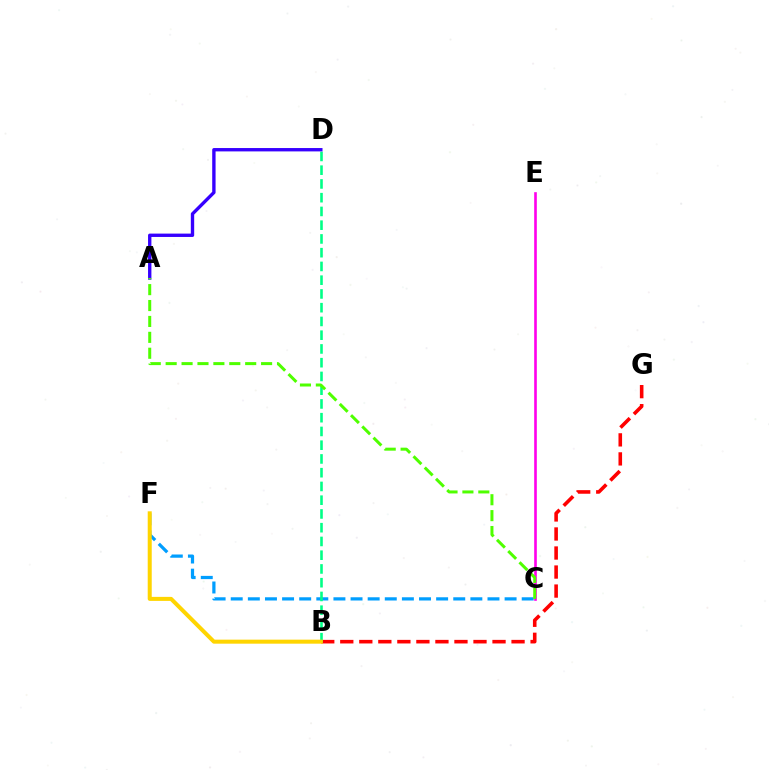{('B', 'G'): [{'color': '#ff0000', 'line_style': 'dashed', 'thickness': 2.59}], ('C', 'F'): [{'color': '#009eff', 'line_style': 'dashed', 'thickness': 2.33}], ('B', 'D'): [{'color': '#00ff86', 'line_style': 'dashed', 'thickness': 1.87}], ('B', 'F'): [{'color': '#ffd500', 'line_style': 'solid', 'thickness': 2.89}], ('A', 'D'): [{'color': '#3700ff', 'line_style': 'solid', 'thickness': 2.42}], ('C', 'E'): [{'color': '#ff00ed', 'line_style': 'solid', 'thickness': 1.9}], ('A', 'C'): [{'color': '#4fff00', 'line_style': 'dashed', 'thickness': 2.16}]}